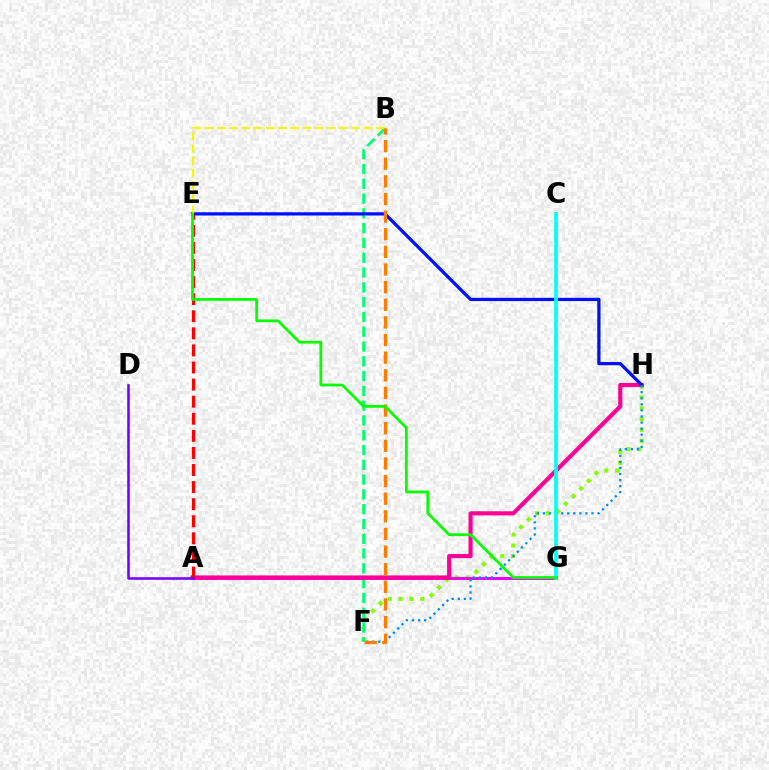{('F', 'H'): [{'color': '#84ff00', 'line_style': 'dotted', 'thickness': 2.95}, {'color': '#008cff', 'line_style': 'dotted', 'thickness': 1.65}], ('B', 'F'): [{'color': '#00ff74', 'line_style': 'dashed', 'thickness': 2.01}, {'color': '#ff7c00', 'line_style': 'dashed', 'thickness': 2.39}], ('A', 'G'): [{'color': '#ee00ff', 'line_style': 'solid', 'thickness': 2.11}], ('A', 'H'): [{'color': '#ff0094', 'line_style': 'solid', 'thickness': 2.98}], ('E', 'H'): [{'color': '#0010ff', 'line_style': 'solid', 'thickness': 2.35}], ('B', 'E'): [{'color': '#fcf500', 'line_style': 'dashed', 'thickness': 1.66}], ('A', 'E'): [{'color': '#ff0000', 'line_style': 'dashed', 'thickness': 2.32}], ('C', 'G'): [{'color': '#00fff6', 'line_style': 'solid', 'thickness': 2.66}], ('A', 'D'): [{'color': '#7200ff', 'line_style': 'solid', 'thickness': 1.84}], ('E', 'G'): [{'color': '#08ff00', 'line_style': 'solid', 'thickness': 1.99}]}